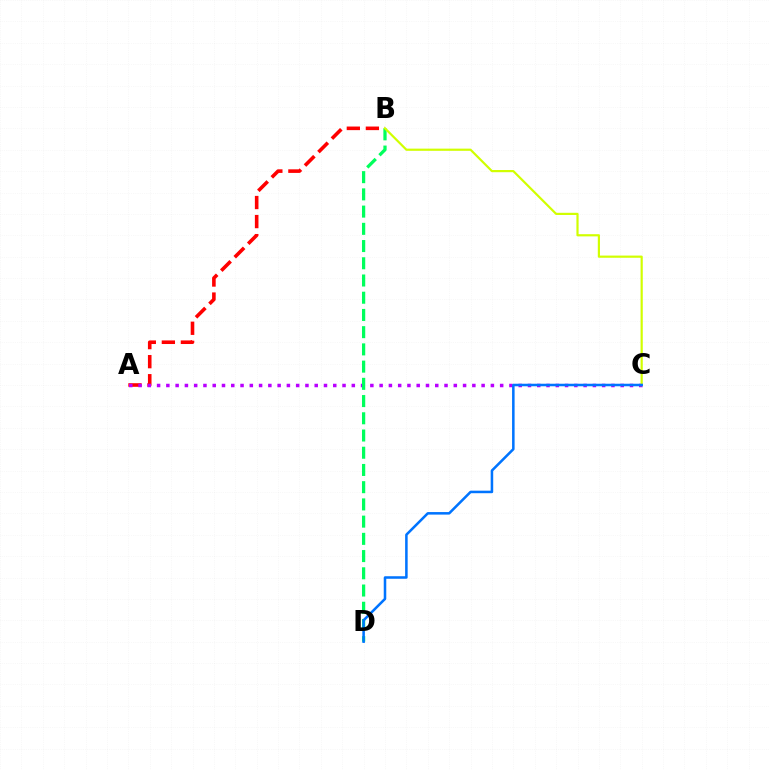{('A', 'B'): [{'color': '#ff0000', 'line_style': 'dashed', 'thickness': 2.59}], ('A', 'C'): [{'color': '#b900ff', 'line_style': 'dotted', 'thickness': 2.52}], ('B', 'D'): [{'color': '#00ff5c', 'line_style': 'dashed', 'thickness': 2.34}], ('B', 'C'): [{'color': '#d1ff00', 'line_style': 'solid', 'thickness': 1.58}], ('C', 'D'): [{'color': '#0074ff', 'line_style': 'solid', 'thickness': 1.83}]}